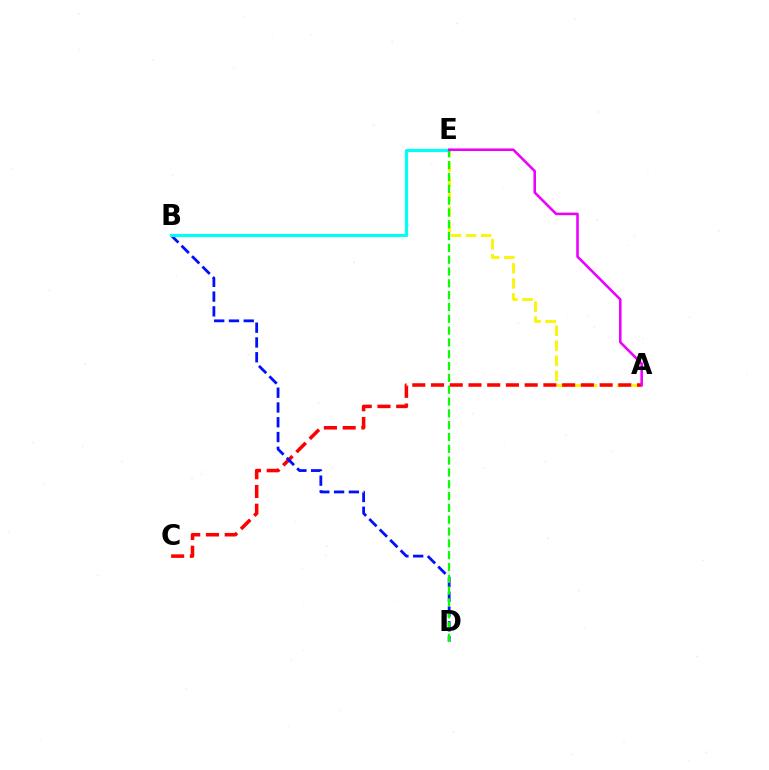{('A', 'E'): [{'color': '#fcf500', 'line_style': 'dashed', 'thickness': 2.05}, {'color': '#ee00ff', 'line_style': 'solid', 'thickness': 1.85}], ('A', 'C'): [{'color': '#ff0000', 'line_style': 'dashed', 'thickness': 2.54}], ('B', 'D'): [{'color': '#0010ff', 'line_style': 'dashed', 'thickness': 2.01}], ('B', 'E'): [{'color': '#00fff6', 'line_style': 'solid', 'thickness': 2.28}], ('D', 'E'): [{'color': '#08ff00', 'line_style': 'dashed', 'thickness': 1.61}]}